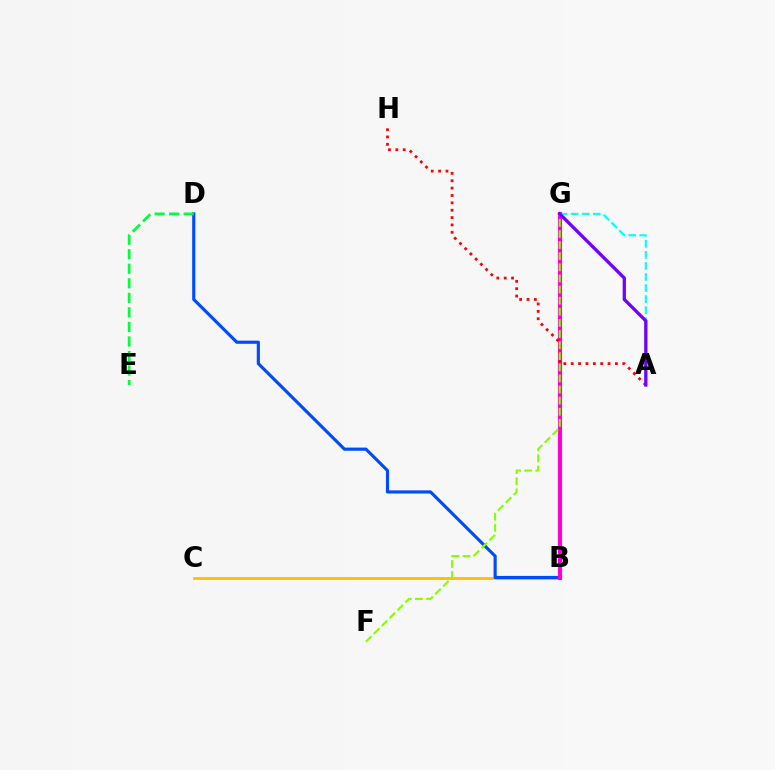{('B', 'C'): [{'color': '#ffbd00', 'line_style': 'solid', 'thickness': 2.01}], ('B', 'D'): [{'color': '#004bff', 'line_style': 'solid', 'thickness': 2.27}], ('B', 'G'): [{'color': '#ff00cf', 'line_style': 'solid', 'thickness': 2.98}], ('D', 'E'): [{'color': '#00ff39', 'line_style': 'dashed', 'thickness': 1.98}], ('A', 'H'): [{'color': '#ff0000', 'line_style': 'dotted', 'thickness': 2.0}], ('F', 'G'): [{'color': '#84ff00', 'line_style': 'dashed', 'thickness': 1.51}], ('A', 'G'): [{'color': '#00fff6', 'line_style': 'dashed', 'thickness': 1.5}, {'color': '#7200ff', 'line_style': 'solid', 'thickness': 2.37}]}